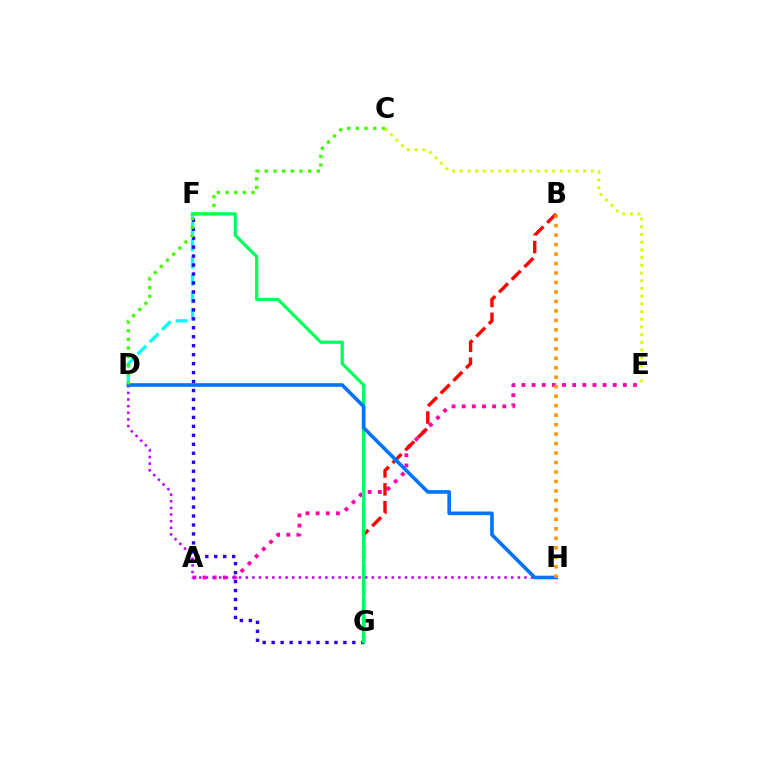{('A', 'E'): [{'color': '#ff00ac', 'line_style': 'dotted', 'thickness': 2.76}], ('C', 'E'): [{'color': '#d1ff00', 'line_style': 'dotted', 'thickness': 2.09}], ('D', 'F'): [{'color': '#00fff6', 'line_style': 'dashed', 'thickness': 2.35}], ('D', 'H'): [{'color': '#b900ff', 'line_style': 'dotted', 'thickness': 1.8}, {'color': '#0074ff', 'line_style': 'solid', 'thickness': 2.61}], ('F', 'G'): [{'color': '#2500ff', 'line_style': 'dotted', 'thickness': 2.44}, {'color': '#00ff5c', 'line_style': 'solid', 'thickness': 2.34}], ('B', 'G'): [{'color': '#ff0000', 'line_style': 'dashed', 'thickness': 2.43}], ('C', 'D'): [{'color': '#3dff00', 'line_style': 'dotted', 'thickness': 2.35}], ('B', 'H'): [{'color': '#ff9400', 'line_style': 'dotted', 'thickness': 2.57}]}